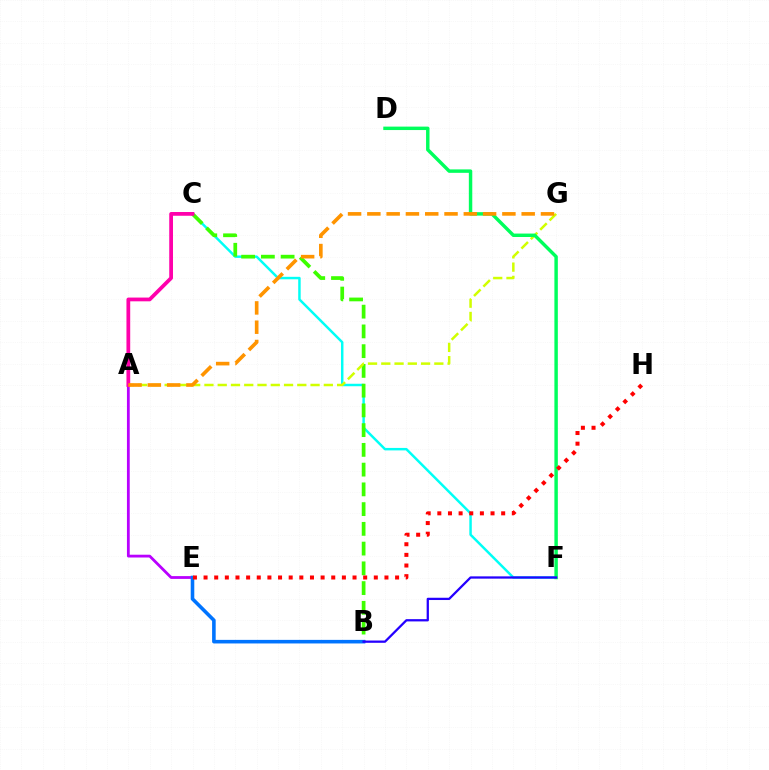{('A', 'E'): [{'color': '#b900ff', 'line_style': 'solid', 'thickness': 2.01}], ('C', 'F'): [{'color': '#00fff6', 'line_style': 'solid', 'thickness': 1.78}], ('B', 'C'): [{'color': '#3dff00', 'line_style': 'dashed', 'thickness': 2.68}], ('A', 'G'): [{'color': '#d1ff00', 'line_style': 'dashed', 'thickness': 1.8}, {'color': '#ff9400', 'line_style': 'dashed', 'thickness': 2.62}], ('D', 'F'): [{'color': '#00ff5c', 'line_style': 'solid', 'thickness': 2.48}], ('B', 'E'): [{'color': '#0074ff', 'line_style': 'solid', 'thickness': 2.58}], ('A', 'C'): [{'color': '#ff00ac', 'line_style': 'solid', 'thickness': 2.7}], ('B', 'F'): [{'color': '#2500ff', 'line_style': 'solid', 'thickness': 1.63}], ('E', 'H'): [{'color': '#ff0000', 'line_style': 'dotted', 'thickness': 2.89}]}